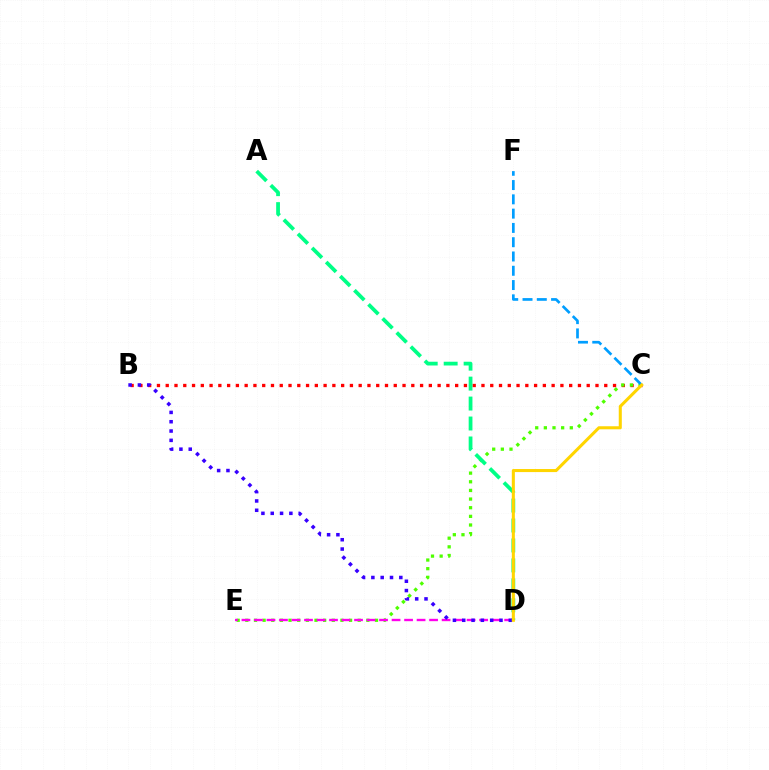{('B', 'C'): [{'color': '#ff0000', 'line_style': 'dotted', 'thickness': 2.38}], ('C', 'E'): [{'color': '#4fff00', 'line_style': 'dotted', 'thickness': 2.35}], ('D', 'E'): [{'color': '#ff00ed', 'line_style': 'dashed', 'thickness': 1.7}], ('A', 'D'): [{'color': '#00ff86', 'line_style': 'dashed', 'thickness': 2.71}], ('B', 'D'): [{'color': '#3700ff', 'line_style': 'dotted', 'thickness': 2.53}], ('C', 'F'): [{'color': '#009eff', 'line_style': 'dashed', 'thickness': 1.94}], ('C', 'D'): [{'color': '#ffd500', 'line_style': 'solid', 'thickness': 2.2}]}